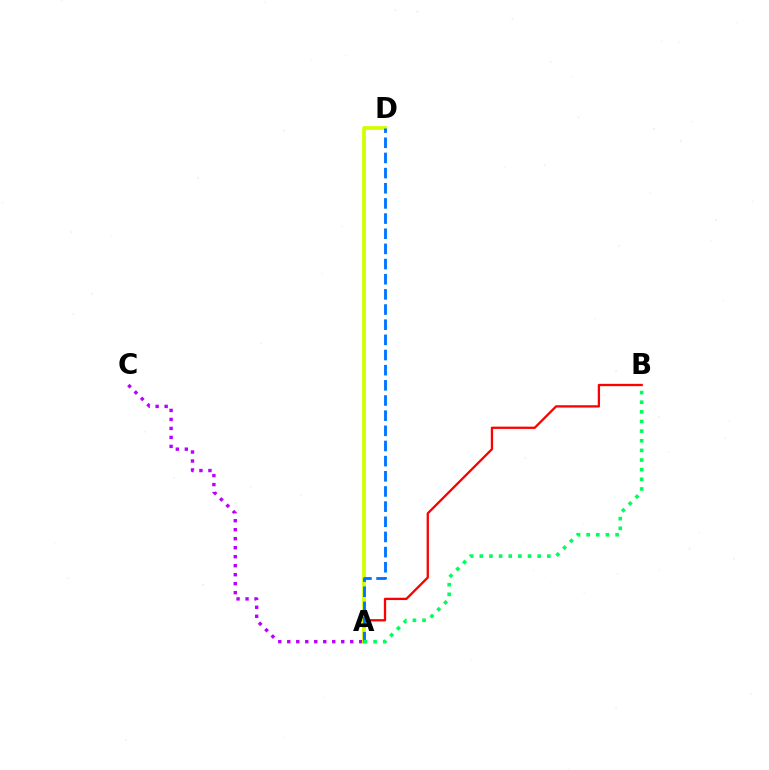{('A', 'B'): [{'color': '#ff0000', 'line_style': 'solid', 'thickness': 1.66}, {'color': '#00ff5c', 'line_style': 'dotted', 'thickness': 2.62}], ('A', 'C'): [{'color': '#b900ff', 'line_style': 'dotted', 'thickness': 2.44}], ('A', 'D'): [{'color': '#d1ff00', 'line_style': 'solid', 'thickness': 2.72}, {'color': '#0074ff', 'line_style': 'dashed', 'thickness': 2.06}]}